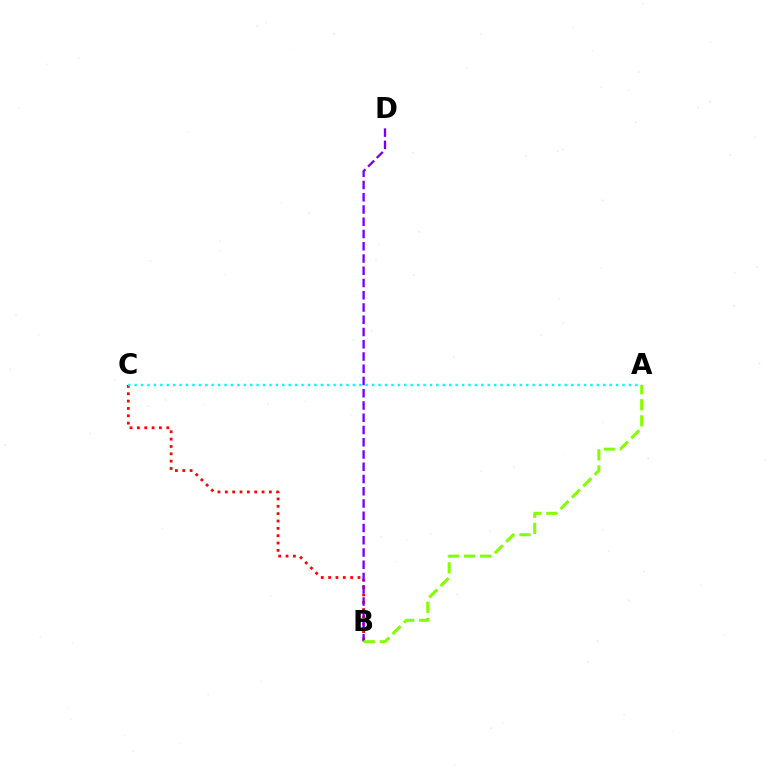{('B', 'C'): [{'color': '#ff0000', 'line_style': 'dotted', 'thickness': 2.0}], ('B', 'D'): [{'color': '#7200ff', 'line_style': 'dashed', 'thickness': 1.66}], ('A', 'C'): [{'color': '#00fff6', 'line_style': 'dotted', 'thickness': 1.74}], ('A', 'B'): [{'color': '#84ff00', 'line_style': 'dashed', 'thickness': 2.18}]}